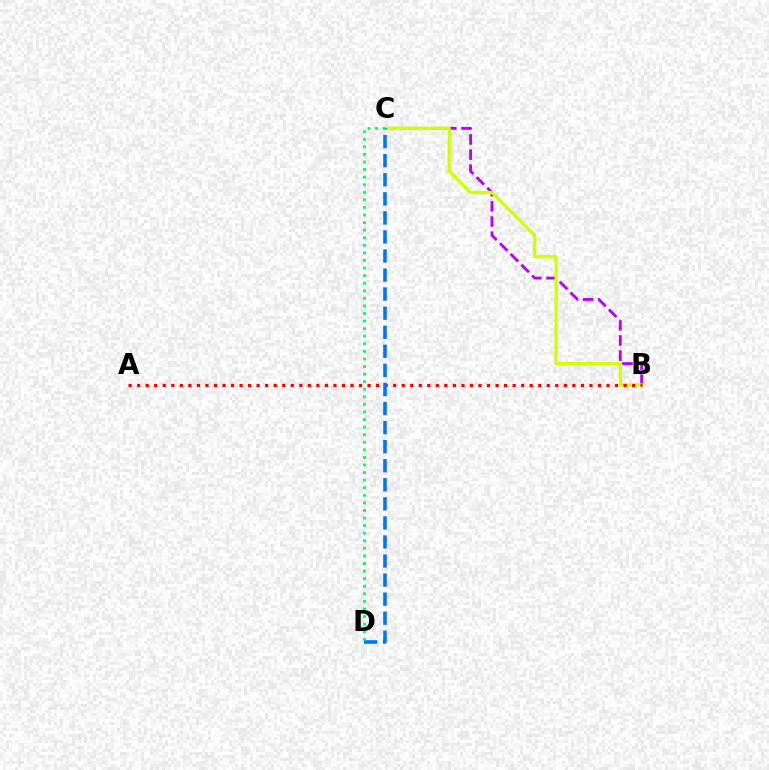{('B', 'C'): [{'color': '#b900ff', 'line_style': 'dashed', 'thickness': 2.06}, {'color': '#d1ff00', 'line_style': 'solid', 'thickness': 2.33}], ('A', 'B'): [{'color': '#ff0000', 'line_style': 'dotted', 'thickness': 2.32}], ('C', 'D'): [{'color': '#0074ff', 'line_style': 'dashed', 'thickness': 2.59}, {'color': '#00ff5c', 'line_style': 'dotted', 'thickness': 2.06}]}